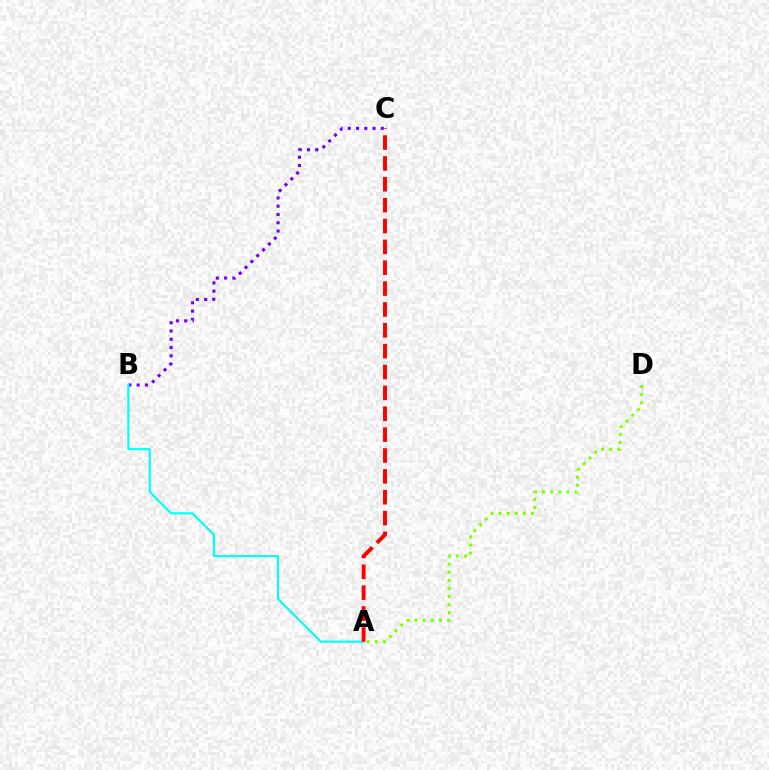{('B', 'C'): [{'color': '#7200ff', 'line_style': 'dotted', 'thickness': 2.25}], ('A', 'D'): [{'color': '#84ff00', 'line_style': 'dotted', 'thickness': 2.2}], ('A', 'B'): [{'color': '#00fff6', 'line_style': 'solid', 'thickness': 1.52}], ('A', 'C'): [{'color': '#ff0000', 'line_style': 'dashed', 'thickness': 2.83}]}